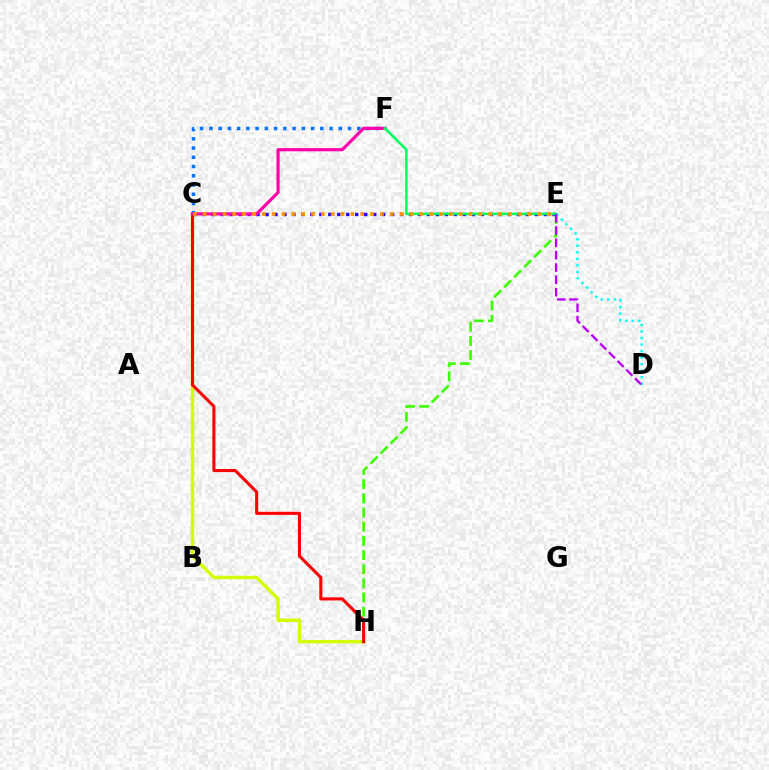{('C', 'E'): [{'color': '#2500ff', 'line_style': 'dotted', 'thickness': 2.44}, {'color': '#ff9400', 'line_style': 'dotted', 'thickness': 2.67}], ('E', 'H'): [{'color': '#3dff00', 'line_style': 'dashed', 'thickness': 1.93}], ('C', 'H'): [{'color': '#d1ff00', 'line_style': 'solid', 'thickness': 2.46}, {'color': '#ff0000', 'line_style': 'solid', 'thickness': 2.22}], ('C', 'F'): [{'color': '#0074ff', 'line_style': 'dotted', 'thickness': 2.51}, {'color': '#ff00ac', 'line_style': 'solid', 'thickness': 2.29}], ('E', 'F'): [{'color': '#00ff5c', 'line_style': 'solid', 'thickness': 1.83}], ('D', 'E'): [{'color': '#00fff6', 'line_style': 'dotted', 'thickness': 1.78}, {'color': '#b900ff', 'line_style': 'dashed', 'thickness': 1.68}]}